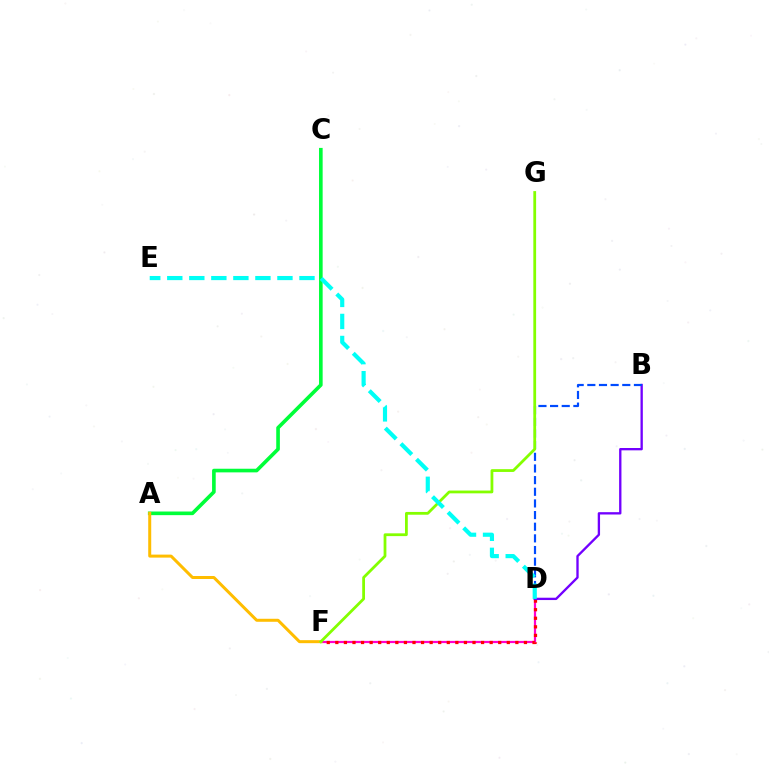{('A', 'C'): [{'color': '#00ff39', 'line_style': 'solid', 'thickness': 2.62}], ('D', 'F'): [{'color': '#ff00cf', 'line_style': 'solid', 'thickness': 1.59}, {'color': '#ff0000', 'line_style': 'dotted', 'thickness': 2.33}], ('B', 'D'): [{'color': '#7200ff', 'line_style': 'solid', 'thickness': 1.68}, {'color': '#004bff', 'line_style': 'dashed', 'thickness': 1.58}], ('A', 'F'): [{'color': '#ffbd00', 'line_style': 'solid', 'thickness': 2.16}], ('F', 'G'): [{'color': '#84ff00', 'line_style': 'solid', 'thickness': 2.0}], ('D', 'E'): [{'color': '#00fff6', 'line_style': 'dashed', 'thickness': 2.99}]}